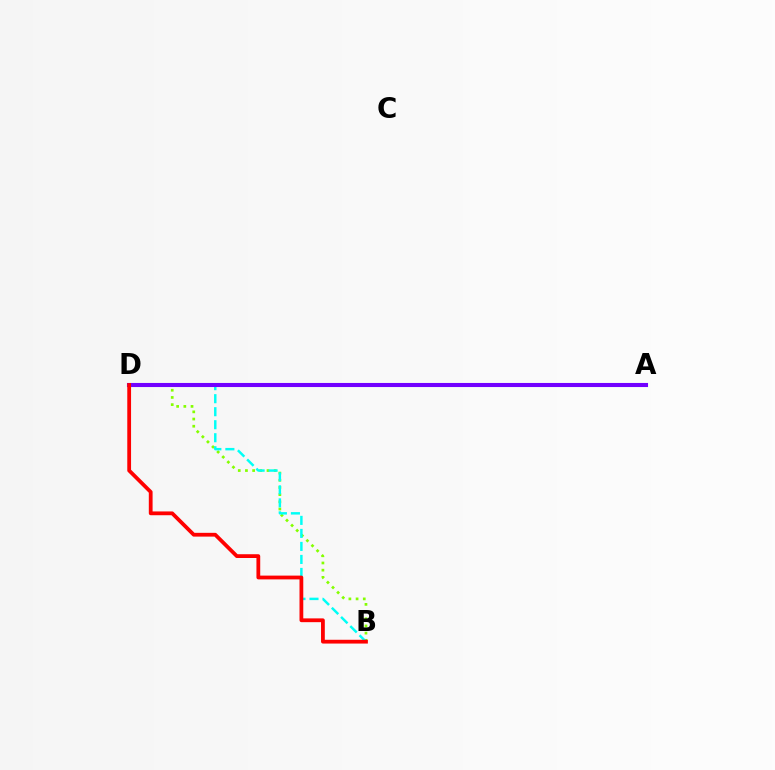{('B', 'D'): [{'color': '#84ff00', 'line_style': 'dotted', 'thickness': 1.95}, {'color': '#00fff6', 'line_style': 'dashed', 'thickness': 1.77}, {'color': '#ff0000', 'line_style': 'solid', 'thickness': 2.72}], ('A', 'D'): [{'color': '#7200ff', 'line_style': 'solid', 'thickness': 2.94}]}